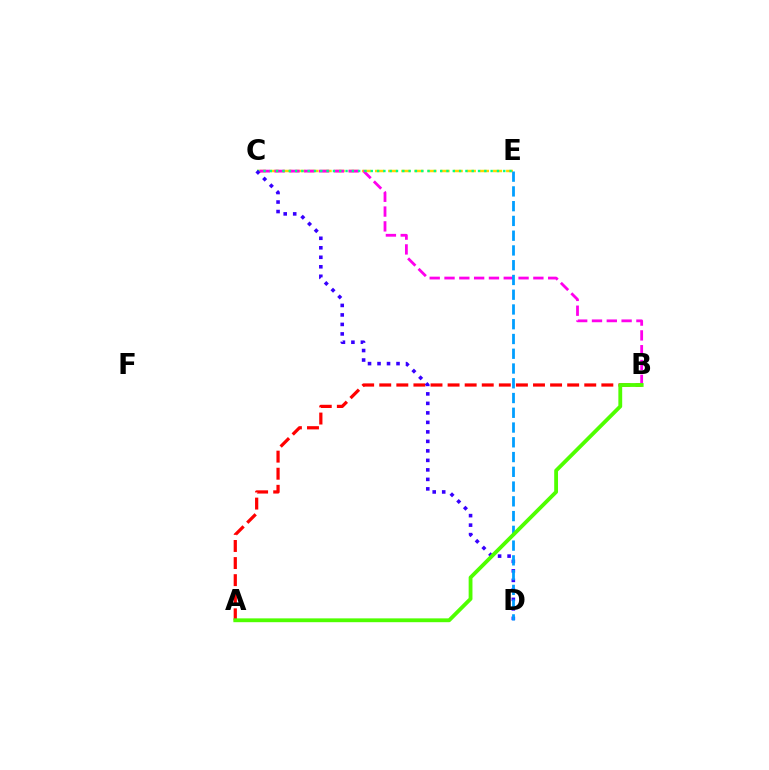{('C', 'E'): [{'color': '#ffd500', 'line_style': 'dashed', 'thickness': 1.78}, {'color': '#00ff86', 'line_style': 'dotted', 'thickness': 1.71}], ('A', 'B'): [{'color': '#ff0000', 'line_style': 'dashed', 'thickness': 2.32}, {'color': '#4fff00', 'line_style': 'solid', 'thickness': 2.75}], ('B', 'C'): [{'color': '#ff00ed', 'line_style': 'dashed', 'thickness': 2.01}], ('C', 'D'): [{'color': '#3700ff', 'line_style': 'dotted', 'thickness': 2.58}], ('D', 'E'): [{'color': '#009eff', 'line_style': 'dashed', 'thickness': 2.0}]}